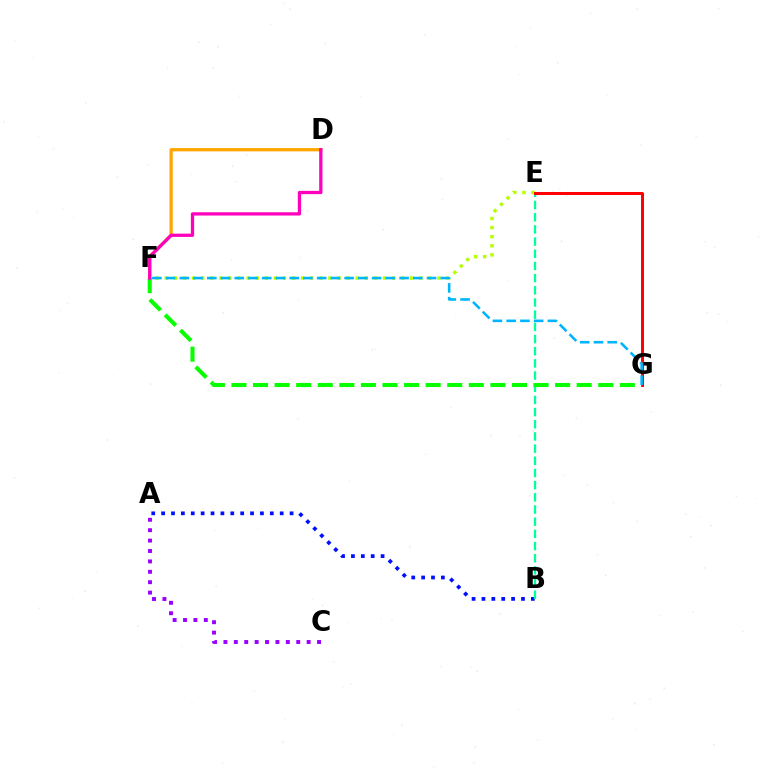{('A', 'B'): [{'color': '#0010ff', 'line_style': 'dotted', 'thickness': 2.69}], ('B', 'E'): [{'color': '#00ff9d', 'line_style': 'dashed', 'thickness': 1.65}], ('D', 'F'): [{'color': '#ffa500', 'line_style': 'solid', 'thickness': 2.36}, {'color': '#ff00bd', 'line_style': 'solid', 'thickness': 2.36}], ('E', 'F'): [{'color': '#b3ff00', 'line_style': 'dotted', 'thickness': 2.47}], ('E', 'G'): [{'color': '#ff0000', 'line_style': 'solid', 'thickness': 2.14}], ('A', 'C'): [{'color': '#9b00ff', 'line_style': 'dotted', 'thickness': 2.83}], ('F', 'G'): [{'color': '#00b5ff', 'line_style': 'dashed', 'thickness': 1.87}, {'color': '#08ff00', 'line_style': 'dashed', 'thickness': 2.93}]}